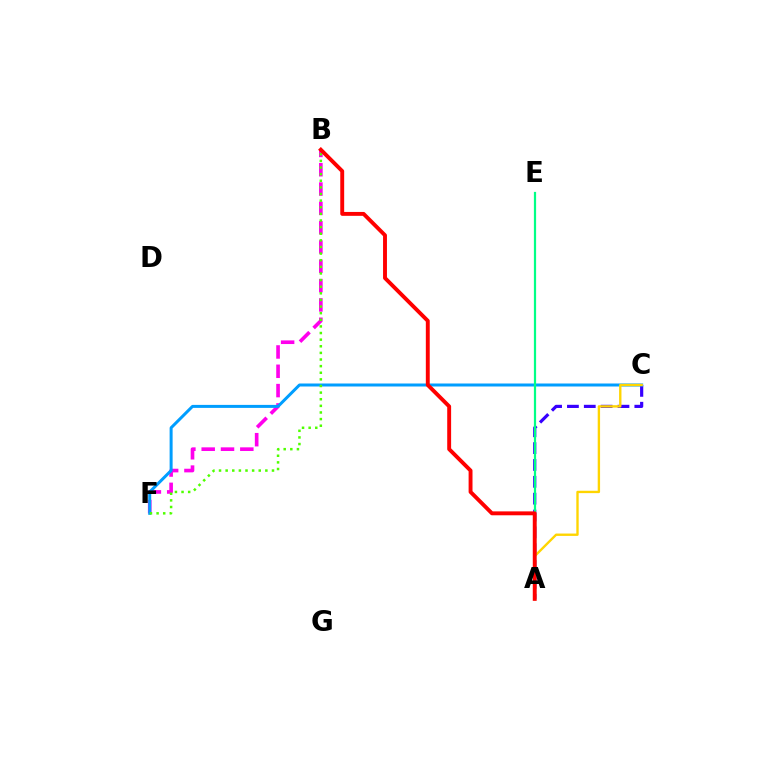{('A', 'C'): [{'color': '#3700ff', 'line_style': 'dashed', 'thickness': 2.29}, {'color': '#ffd500', 'line_style': 'solid', 'thickness': 1.71}], ('B', 'F'): [{'color': '#ff00ed', 'line_style': 'dashed', 'thickness': 2.62}, {'color': '#4fff00', 'line_style': 'dotted', 'thickness': 1.8}], ('C', 'F'): [{'color': '#009eff', 'line_style': 'solid', 'thickness': 2.16}], ('A', 'E'): [{'color': '#00ff86', 'line_style': 'solid', 'thickness': 1.6}], ('A', 'B'): [{'color': '#ff0000', 'line_style': 'solid', 'thickness': 2.81}]}